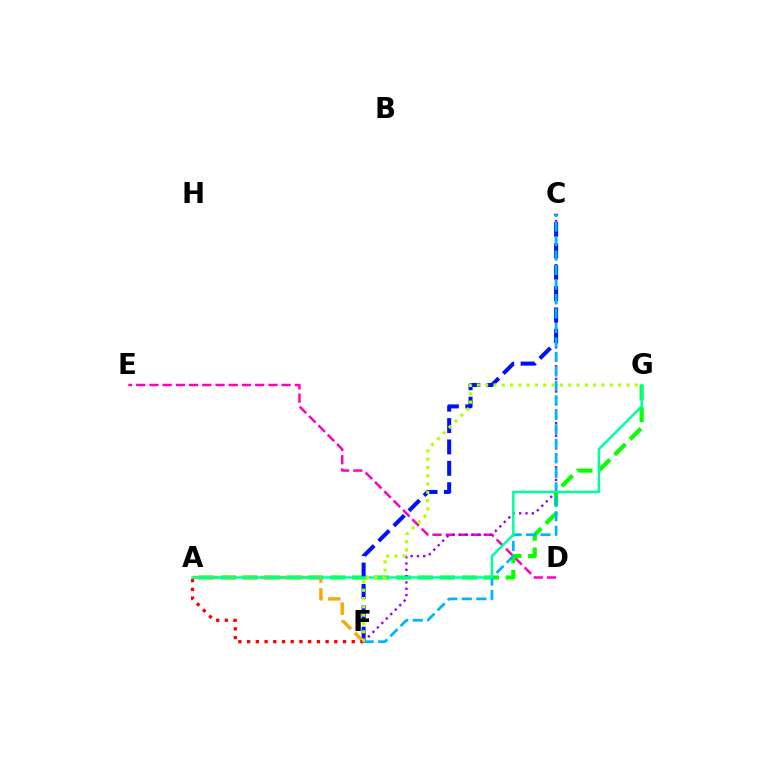{('D', 'E'): [{'color': '#ff00bd', 'line_style': 'dashed', 'thickness': 1.8}], ('A', 'G'): [{'color': '#08ff00', 'line_style': 'dashed', 'thickness': 2.98}, {'color': '#00ff9d', 'line_style': 'solid', 'thickness': 1.8}], ('C', 'F'): [{'color': '#9b00ff', 'line_style': 'dotted', 'thickness': 1.72}, {'color': '#0010ff', 'line_style': 'dashed', 'thickness': 2.91}, {'color': '#00b5ff', 'line_style': 'dashed', 'thickness': 1.97}], ('A', 'F'): [{'color': '#ffa500', 'line_style': 'dashed', 'thickness': 2.42}, {'color': '#ff0000', 'line_style': 'dotted', 'thickness': 2.37}], ('F', 'G'): [{'color': '#b3ff00', 'line_style': 'dotted', 'thickness': 2.26}]}